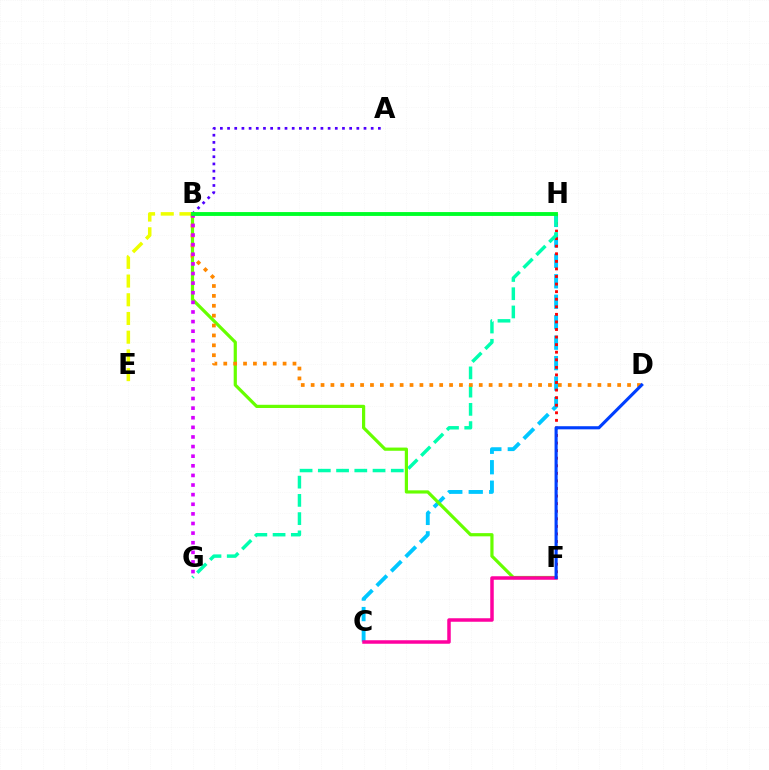{('B', 'E'): [{'color': '#eeff00', 'line_style': 'dashed', 'thickness': 2.54}], ('A', 'B'): [{'color': '#4f00ff', 'line_style': 'dotted', 'thickness': 1.95}], ('C', 'H'): [{'color': '#00c7ff', 'line_style': 'dashed', 'thickness': 2.78}], ('F', 'H'): [{'color': '#ff0000', 'line_style': 'dotted', 'thickness': 2.06}], ('G', 'H'): [{'color': '#00ffaf', 'line_style': 'dashed', 'thickness': 2.48}], ('B', 'F'): [{'color': '#66ff00', 'line_style': 'solid', 'thickness': 2.31}], ('C', 'F'): [{'color': '#ff00a0', 'line_style': 'solid', 'thickness': 2.52}], ('B', 'D'): [{'color': '#ff8800', 'line_style': 'dotted', 'thickness': 2.69}], ('B', 'G'): [{'color': '#d600ff', 'line_style': 'dotted', 'thickness': 2.61}], ('B', 'H'): [{'color': '#00ff27', 'line_style': 'solid', 'thickness': 2.78}], ('D', 'F'): [{'color': '#003fff', 'line_style': 'solid', 'thickness': 2.24}]}